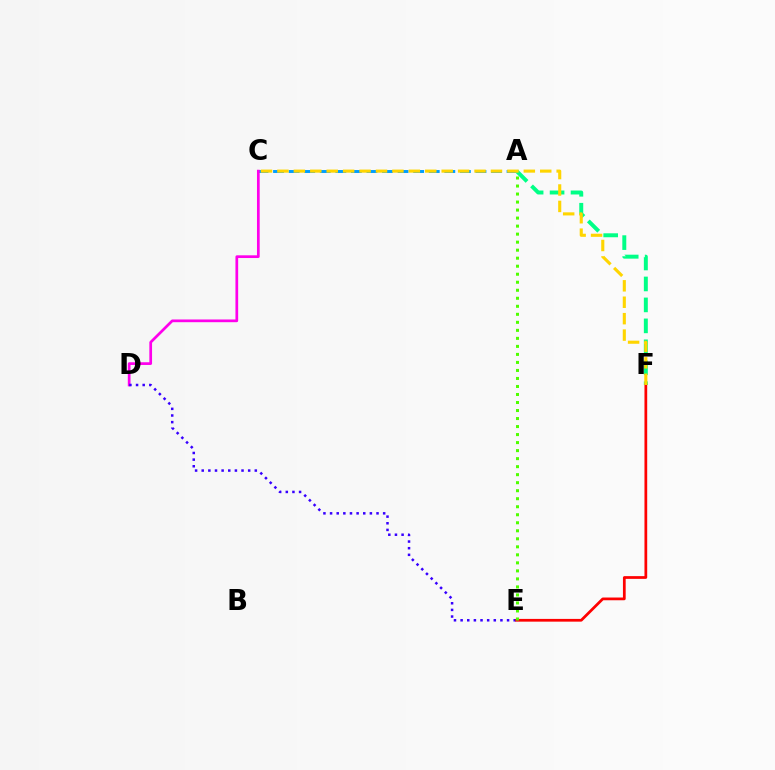{('A', 'C'): [{'color': '#009eff', 'line_style': 'dashed', 'thickness': 2.11}], ('C', 'D'): [{'color': '#ff00ed', 'line_style': 'solid', 'thickness': 1.96}], ('A', 'F'): [{'color': '#00ff86', 'line_style': 'dashed', 'thickness': 2.85}], ('D', 'E'): [{'color': '#3700ff', 'line_style': 'dotted', 'thickness': 1.8}], ('E', 'F'): [{'color': '#ff0000', 'line_style': 'solid', 'thickness': 1.97}], ('C', 'F'): [{'color': '#ffd500', 'line_style': 'dashed', 'thickness': 2.23}], ('A', 'E'): [{'color': '#4fff00', 'line_style': 'dotted', 'thickness': 2.18}]}